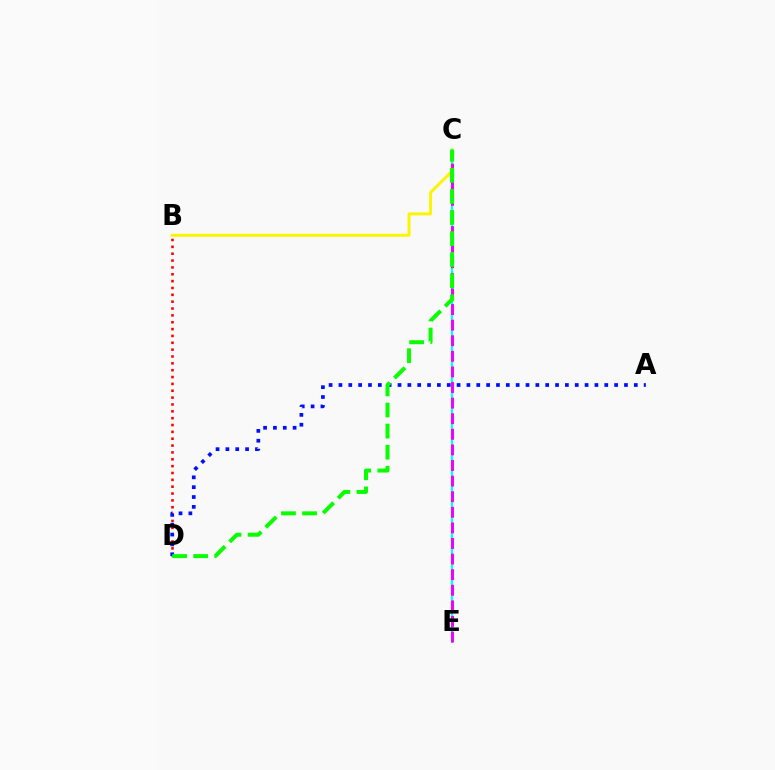{('B', 'C'): [{'color': '#fcf500', 'line_style': 'solid', 'thickness': 2.14}], ('C', 'E'): [{'color': '#00fff6', 'line_style': 'solid', 'thickness': 1.55}, {'color': '#ee00ff', 'line_style': 'dashed', 'thickness': 2.12}], ('B', 'D'): [{'color': '#ff0000', 'line_style': 'dotted', 'thickness': 1.86}], ('A', 'D'): [{'color': '#0010ff', 'line_style': 'dotted', 'thickness': 2.68}], ('C', 'D'): [{'color': '#08ff00', 'line_style': 'dashed', 'thickness': 2.86}]}